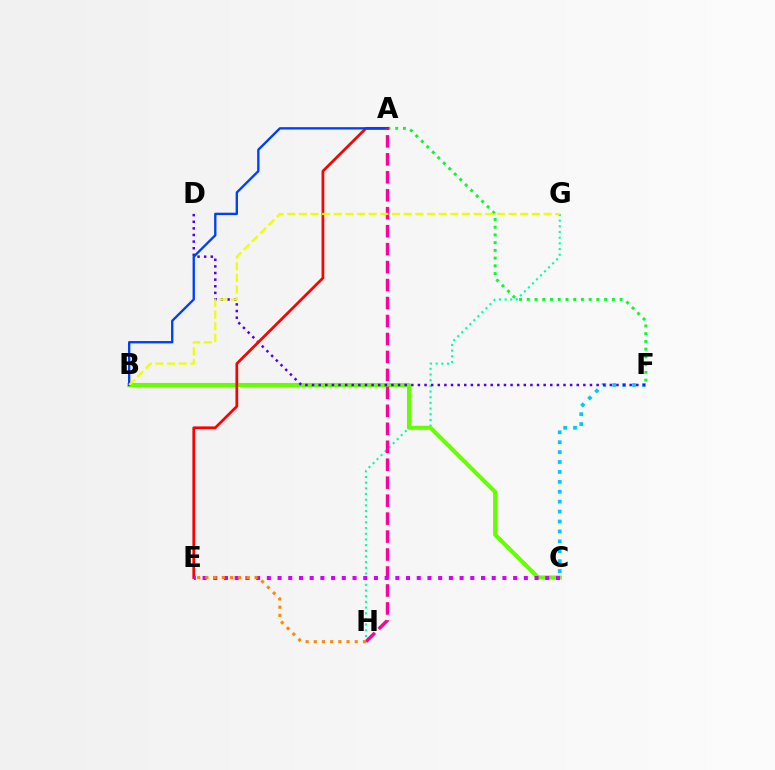{('C', 'F'): [{'color': '#00c7ff', 'line_style': 'dotted', 'thickness': 2.69}], ('G', 'H'): [{'color': '#00ffaf', 'line_style': 'dotted', 'thickness': 1.54}], ('B', 'C'): [{'color': '#66ff00', 'line_style': 'solid', 'thickness': 2.93}], ('D', 'F'): [{'color': '#4f00ff', 'line_style': 'dotted', 'thickness': 1.8}], ('A', 'F'): [{'color': '#00ff27', 'line_style': 'dotted', 'thickness': 2.1}], ('A', 'E'): [{'color': '#ff0000', 'line_style': 'solid', 'thickness': 1.96}], ('A', 'B'): [{'color': '#003fff', 'line_style': 'solid', 'thickness': 1.69}], ('A', 'H'): [{'color': '#ff00a0', 'line_style': 'dashed', 'thickness': 2.44}], ('B', 'G'): [{'color': '#eeff00', 'line_style': 'dashed', 'thickness': 1.58}], ('C', 'E'): [{'color': '#d600ff', 'line_style': 'dotted', 'thickness': 2.91}], ('E', 'H'): [{'color': '#ff8800', 'line_style': 'dotted', 'thickness': 2.23}]}